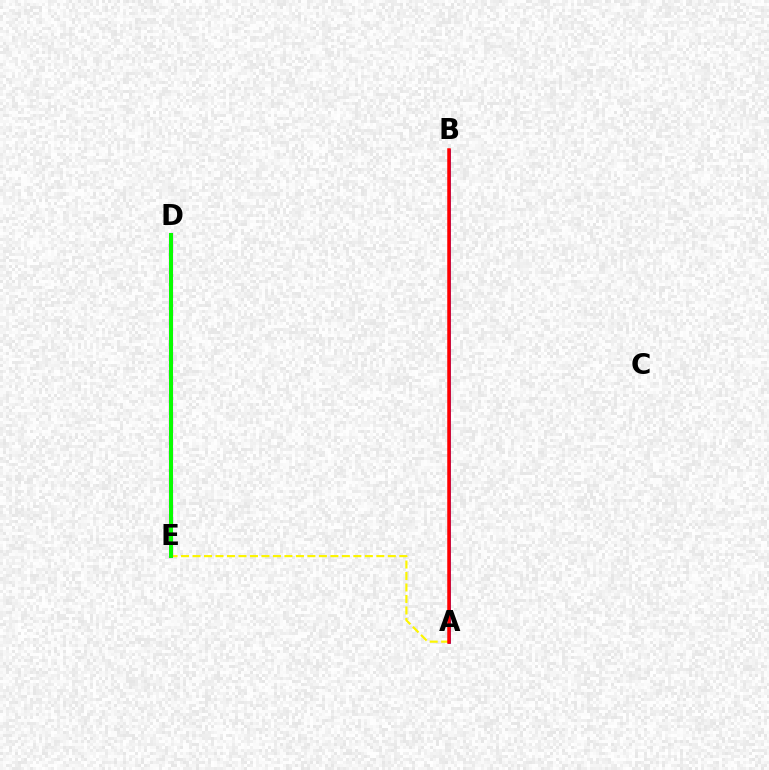{('A', 'B'): [{'color': '#0010ff', 'line_style': 'solid', 'thickness': 1.89}, {'color': '#ff0000', 'line_style': 'solid', 'thickness': 2.52}], ('D', 'E'): [{'color': '#00fff6', 'line_style': 'dotted', 'thickness': 1.77}, {'color': '#ee00ff', 'line_style': 'solid', 'thickness': 3.0}, {'color': '#08ff00', 'line_style': 'solid', 'thickness': 2.87}], ('A', 'E'): [{'color': '#fcf500', 'line_style': 'dashed', 'thickness': 1.56}]}